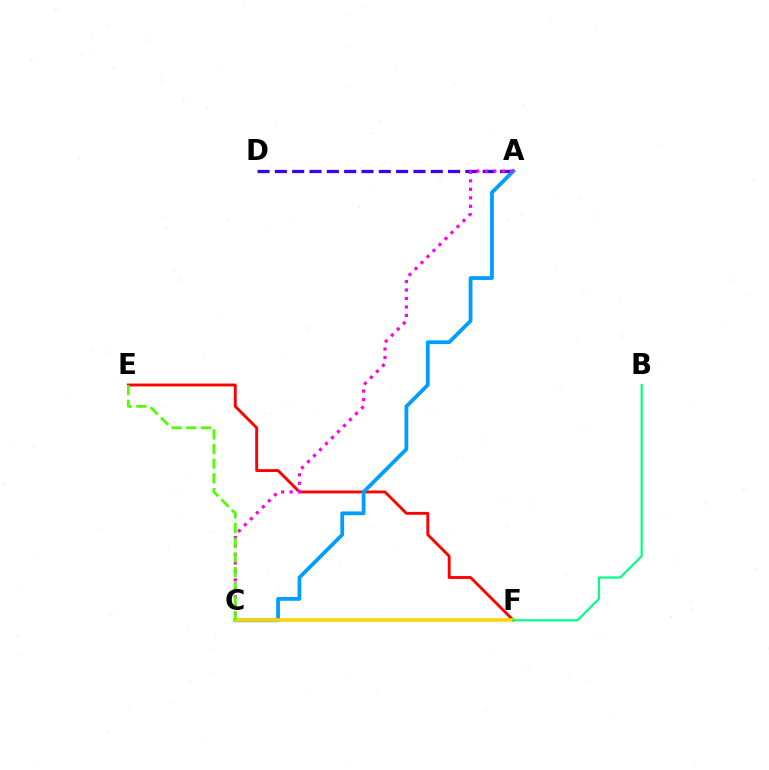{('E', 'F'): [{'color': '#ff0000', 'line_style': 'solid', 'thickness': 2.07}], ('A', 'D'): [{'color': '#3700ff', 'line_style': 'dashed', 'thickness': 2.35}], ('A', 'C'): [{'color': '#009eff', 'line_style': 'solid', 'thickness': 2.72}, {'color': '#ff00ed', 'line_style': 'dotted', 'thickness': 2.31}], ('C', 'F'): [{'color': '#ffd500', 'line_style': 'solid', 'thickness': 2.54}], ('C', 'E'): [{'color': '#4fff00', 'line_style': 'dashed', 'thickness': 1.99}], ('B', 'F'): [{'color': '#00ff86', 'line_style': 'solid', 'thickness': 1.57}]}